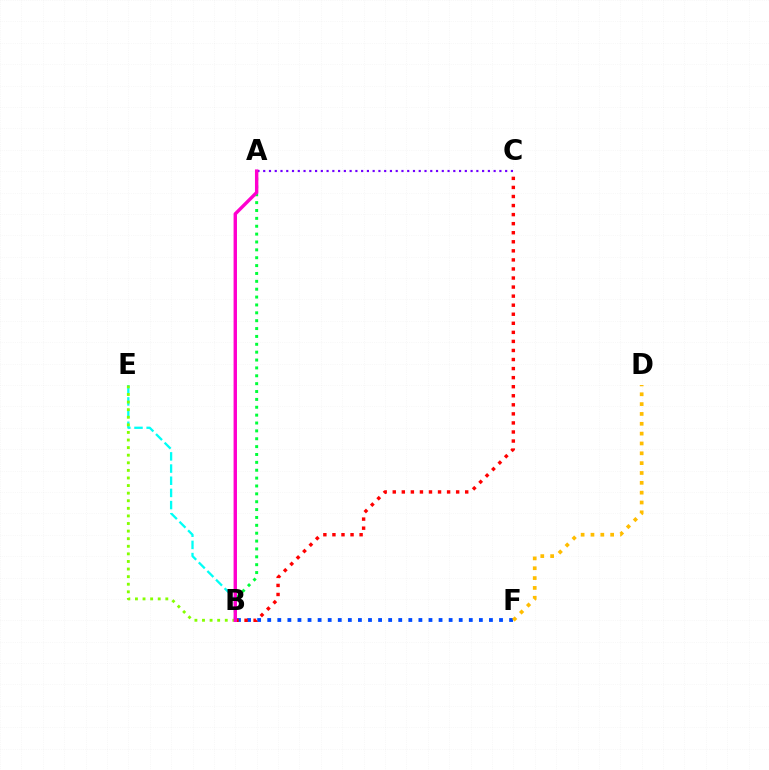{('B', 'F'): [{'color': '#004bff', 'line_style': 'dotted', 'thickness': 2.74}], ('A', 'B'): [{'color': '#00ff39', 'line_style': 'dotted', 'thickness': 2.14}, {'color': '#ff00cf', 'line_style': 'solid', 'thickness': 2.45}], ('B', 'C'): [{'color': '#ff0000', 'line_style': 'dotted', 'thickness': 2.46}], ('B', 'E'): [{'color': '#00fff6', 'line_style': 'dashed', 'thickness': 1.65}, {'color': '#84ff00', 'line_style': 'dotted', 'thickness': 2.06}], ('A', 'C'): [{'color': '#7200ff', 'line_style': 'dotted', 'thickness': 1.57}], ('D', 'F'): [{'color': '#ffbd00', 'line_style': 'dotted', 'thickness': 2.67}]}